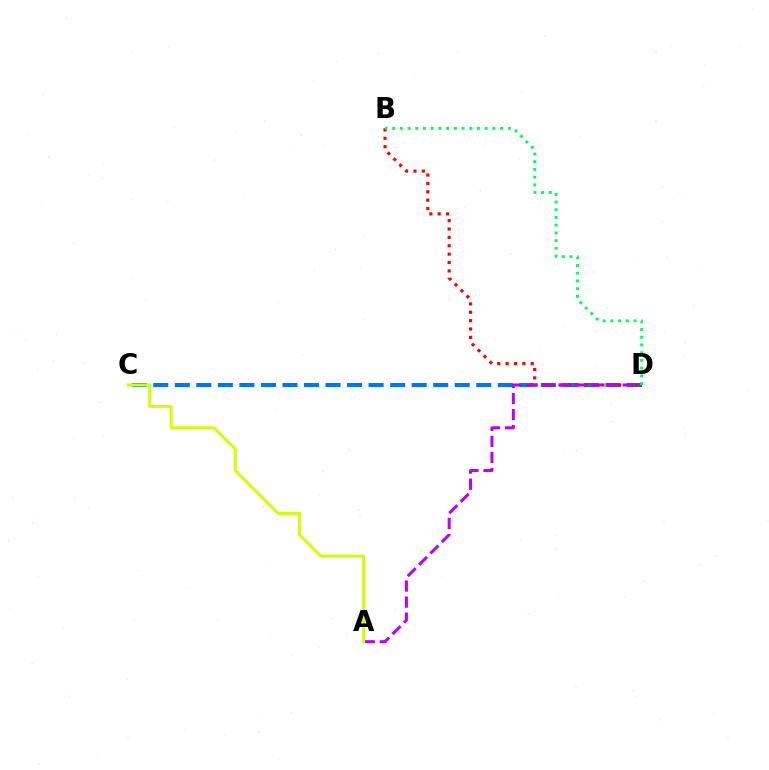{('C', 'D'): [{'color': '#0074ff', 'line_style': 'dashed', 'thickness': 2.93}], ('B', 'D'): [{'color': '#ff0000', 'line_style': 'dotted', 'thickness': 2.28}, {'color': '#00ff5c', 'line_style': 'dotted', 'thickness': 2.1}], ('A', 'D'): [{'color': '#b900ff', 'line_style': 'dashed', 'thickness': 2.18}], ('A', 'C'): [{'color': '#d1ff00', 'line_style': 'solid', 'thickness': 2.17}]}